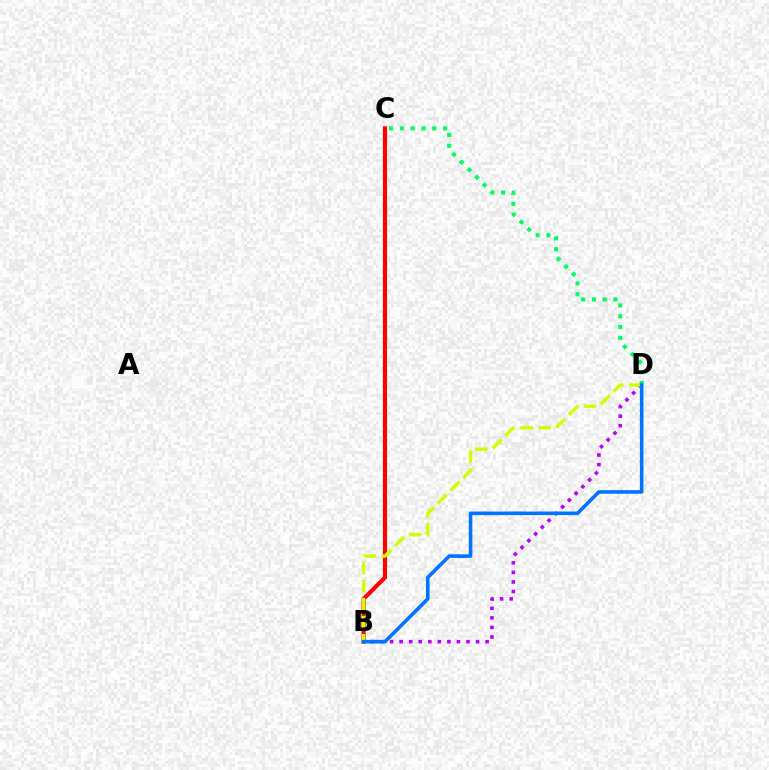{('B', 'D'): [{'color': '#b900ff', 'line_style': 'dotted', 'thickness': 2.59}, {'color': '#d1ff00', 'line_style': 'dashed', 'thickness': 2.46}, {'color': '#0074ff', 'line_style': 'solid', 'thickness': 2.59}], ('B', 'C'): [{'color': '#ff0000', 'line_style': 'solid', 'thickness': 2.98}], ('C', 'D'): [{'color': '#00ff5c', 'line_style': 'dotted', 'thickness': 2.93}]}